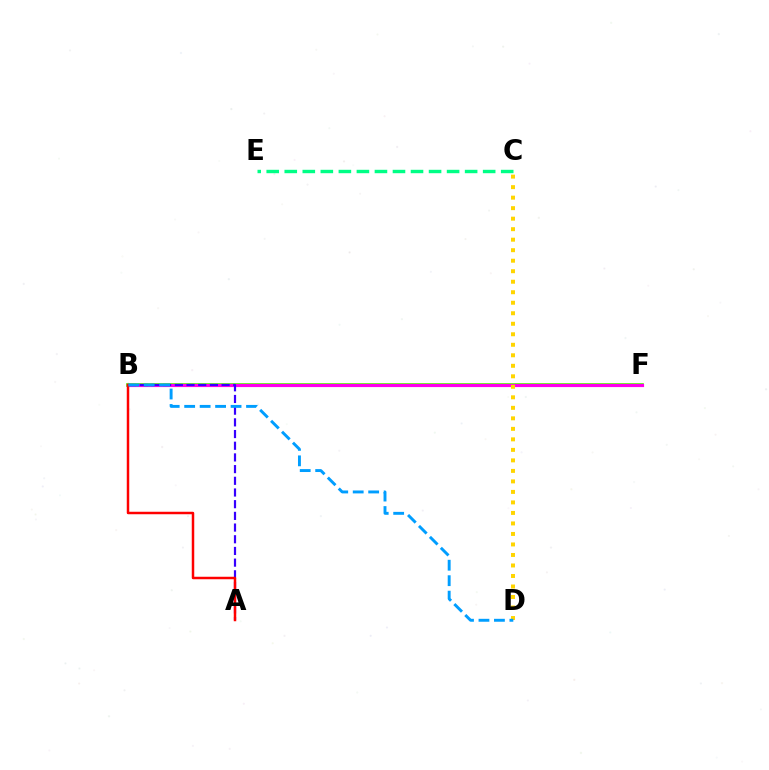{('B', 'F'): [{'color': '#4fff00', 'line_style': 'solid', 'thickness': 2.65}, {'color': '#ff00ed', 'line_style': 'solid', 'thickness': 2.28}], ('A', 'B'): [{'color': '#3700ff', 'line_style': 'dashed', 'thickness': 1.59}, {'color': '#ff0000', 'line_style': 'solid', 'thickness': 1.79}], ('C', 'D'): [{'color': '#ffd500', 'line_style': 'dotted', 'thickness': 2.86}], ('C', 'E'): [{'color': '#00ff86', 'line_style': 'dashed', 'thickness': 2.45}], ('B', 'D'): [{'color': '#009eff', 'line_style': 'dashed', 'thickness': 2.1}]}